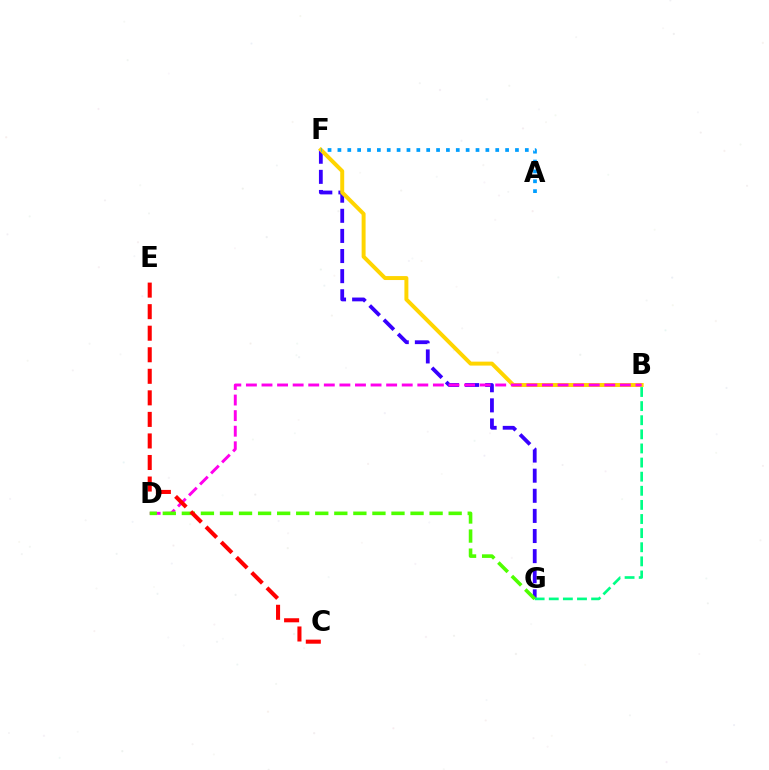{('F', 'G'): [{'color': '#3700ff', 'line_style': 'dashed', 'thickness': 2.73}], ('B', 'F'): [{'color': '#ffd500', 'line_style': 'solid', 'thickness': 2.85}], ('B', 'D'): [{'color': '#ff00ed', 'line_style': 'dashed', 'thickness': 2.12}], ('B', 'G'): [{'color': '#00ff86', 'line_style': 'dashed', 'thickness': 1.92}], ('A', 'F'): [{'color': '#009eff', 'line_style': 'dotted', 'thickness': 2.68}], ('D', 'G'): [{'color': '#4fff00', 'line_style': 'dashed', 'thickness': 2.59}], ('C', 'E'): [{'color': '#ff0000', 'line_style': 'dashed', 'thickness': 2.93}]}